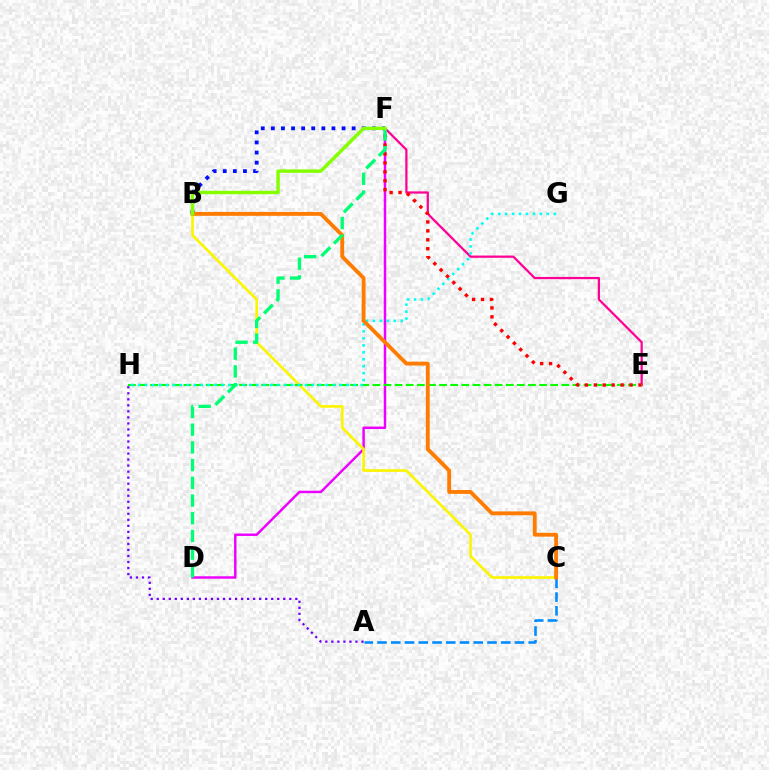{('E', 'F'): [{'color': '#ff0094', 'line_style': 'solid', 'thickness': 1.62}, {'color': '#ff0000', 'line_style': 'dotted', 'thickness': 2.43}], ('A', 'H'): [{'color': '#7200ff', 'line_style': 'dotted', 'thickness': 1.64}], ('B', 'F'): [{'color': '#0010ff', 'line_style': 'dotted', 'thickness': 2.74}, {'color': '#84ff00', 'line_style': 'solid', 'thickness': 2.47}], ('D', 'F'): [{'color': '#ee00ff', 'line_style': 'solid', 'thickness': 1.77}, {'color': '#00ff74', 'line_style': 'dashed', 'thickness': 2.41}], ('A', 'C'): [{'color': '#008cff', 'line_style': 'dashed', 'thickness': 1.87}], ('B', 'C'): [{'color': '#fcf500', 'line_style': 'solid', 'thickness': 1.91}, {'color': '#ff7c00', 'line_style': 'solid', 'thickness': 2.78}], ('E', 'H'): [{'color': '#08ff00', 'line_style': 'dashed', 'thickness': 1.51}], ('G', 'H'): [{'color': '#00fff6', 'line_style': 'dotted', 'thickness': 1.89}]}